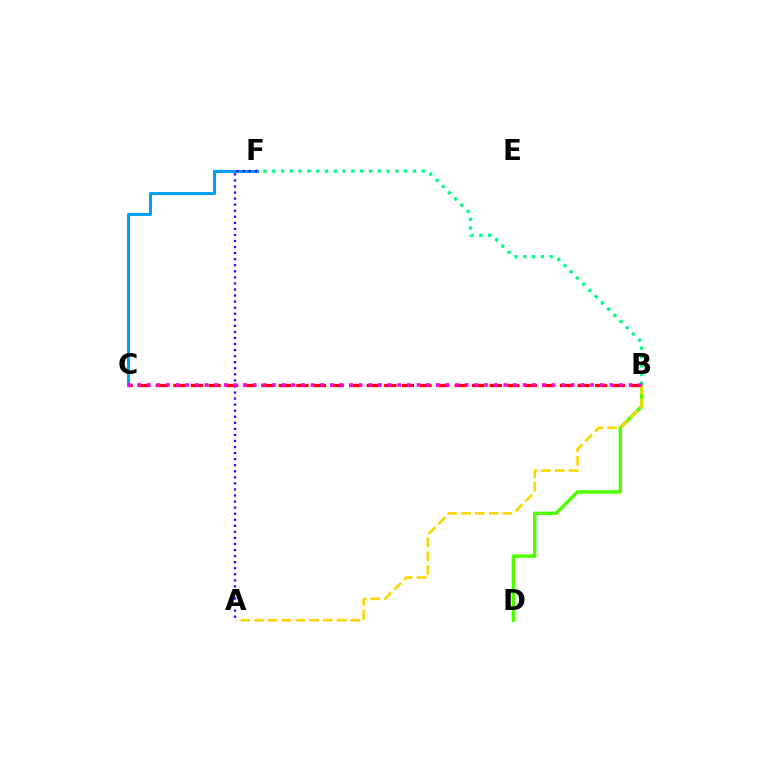{('B', 'D'): [{'color': '#4fff00', 'line_style': 'solid', 'thickness': 2.48}], ('B', 'C'): [{'color': '#ff0000', 'line_style': 'dashed', 'thickness': 2.39}, {'color': '#ff00ed', 'line_style': 'dotted', 'thickness': 2.62}], ('B', 'F'): [{'color': '#00ff86', 'line_style': 'dotted', 'thickness': 2.39}], ('C', 'F'): [{'color': '#009eff', 'line_style': 'solid', 'thickness': 2.2}], ('A', 'F'): [{'color': '#3700ff', 'line_style': 'dotted', 'thickness': 1.65}], ('A', 'B'): [{'color': '#ffd500', 'line_style': 'dashed', 'thickness': 1.87}]}